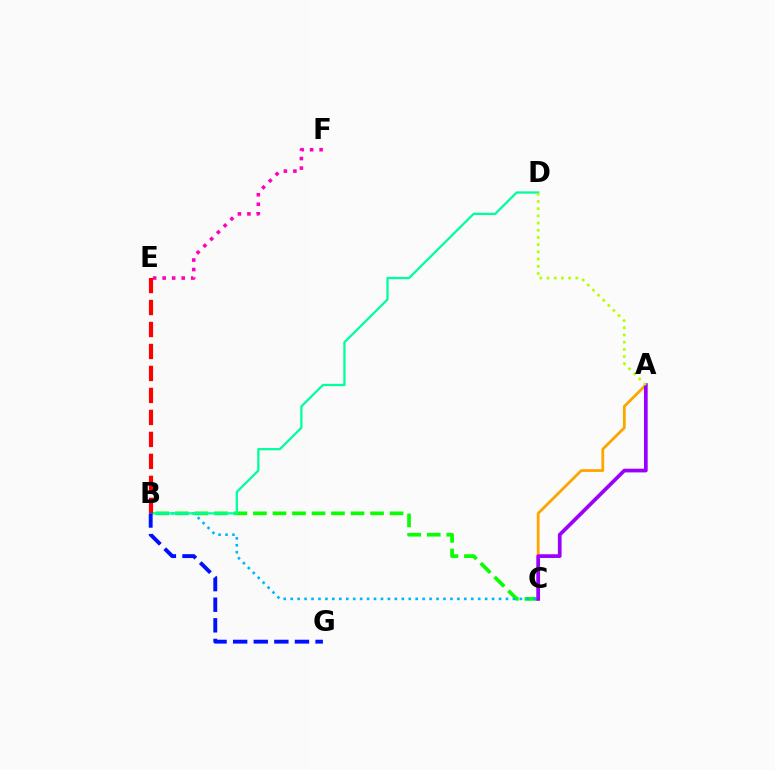{('B', 'C'): [{'color': '#08ff00', 'line_style': 'dashed', 'thickness': 2.65}, {'color': '#00b5ff', 'line_style': 'dotted', 'thickness': 1.89}], ('E', 'F'): [{'color': '#ff00bd', 'line_style': 'dotted', 'thickness': 2.59}], ('A', 'C'): [{'color': '#ffa500', 'line_style': 'solid', 'thickness': 2.02}, {'color': '#9b00ff', 'line_style': 'solid', 'thickness': 2.67}], ('B', 'D'): [{'color': '#00ff9d', 'line_style': 'solid', 'thickness': 1.63}], ('B', 'G'): [{'color': '#0010ff', 'line_style': 'dashed', 'thickness': 2.8}], ('B', 'E'): [{'color': '#ff0000', 'line_style': 'dashed', 'thickness': 2.99}], ('A', 'D'): [{'color': '#b3ff00', 'line_style': 'dotted', 'thickness': 1.96}]}